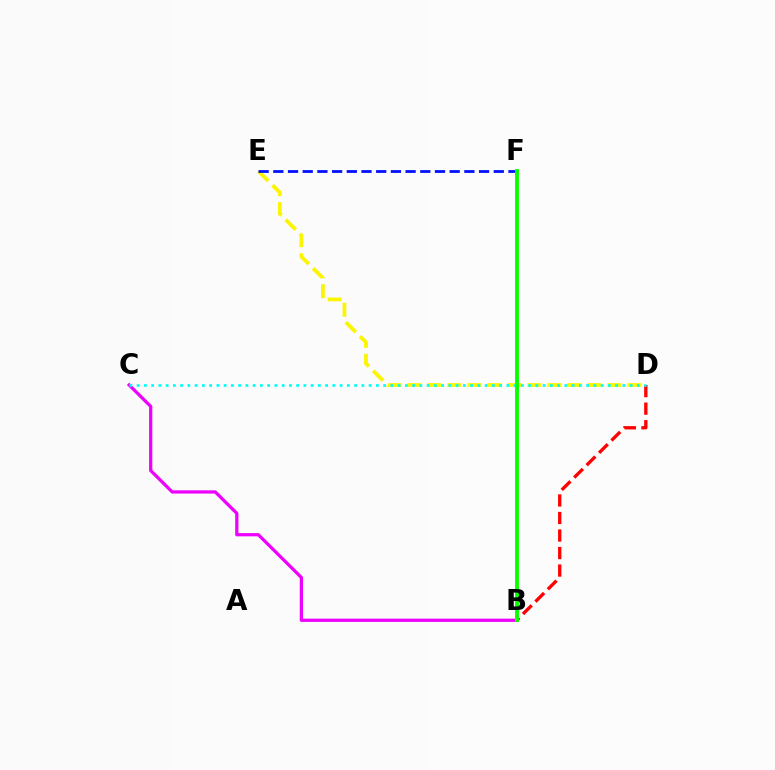{('B', 'D'): [{'color': '#ff0000', 'line_style': 'dashed', 'thickness': 2.38}], ('D', 'E'): [{'color': '#fcf500', 'line_style': 'dashed', 'thickness': 2.72}], ('B', 'C'): [{'color': '#ee00ff', 'line_style': 'solid', 'thickness': 2.34}], ('C', 'D'): [{'color': '#00fff6', 'line_style': 'dotted', 'thickness': 1.97}], ('E', 'F'): [{'color': '#0010ff', 'line_style': 'dashed', 'thickness': 2.0}], ('B', 'F'): [{'color': '#08ff00', 'line_style': 'solid', 'thickness': 2.79}]}